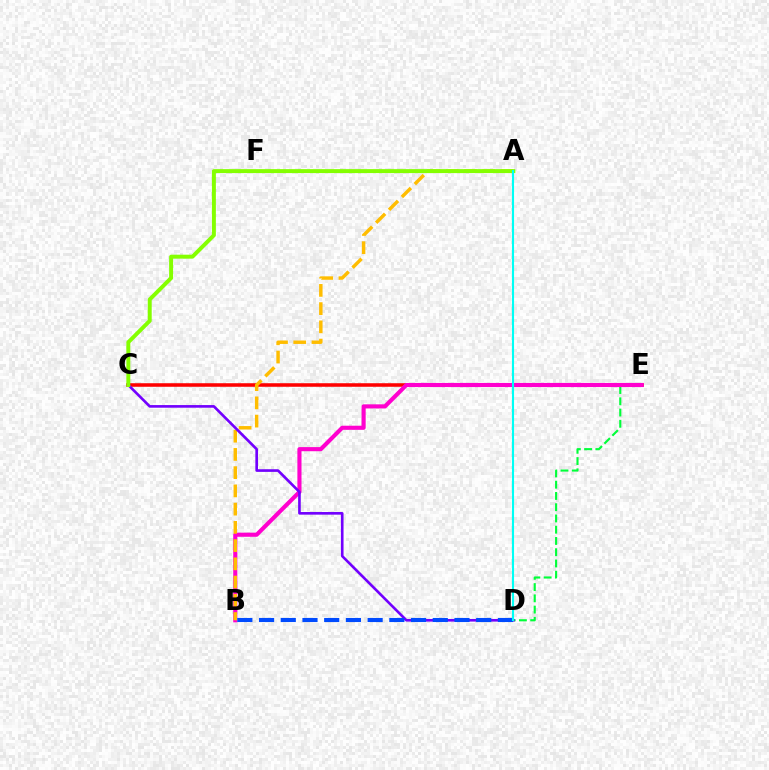{('C', 'E'): [{'color': '#ff0000', 'line_style': 'solid', 'thickness': 2.55}], ('D', 'E'): [{'color': '#00ff39', 'line_style': 'dashed', 'thickness': 1.53}], ('B', 'E'): [{'color': '#ff00cf', 'line_style': 'solid', 'thickness': 2.96}], ('A', 'B'): [{'color': '#ffbd00', 'line_style': 'dashed', 'thickness': 2.48}], ('C', 'D'): [{'color': '#7200ff', 'line_style': 'solid', 'thickness': 1.9}], ('A', 'C'): [{'color': '#84ff00', 'line_style': 'solid', 'thickness': 2.85}], ('B', 'D'): [{'color': '#004bff', 'line_style': 'dashed', 'thickness': 2.95}], ('A', 'D'): [{'color': '#00fff6', 'line_style': 'solid', 'thickness': 1.52}]}